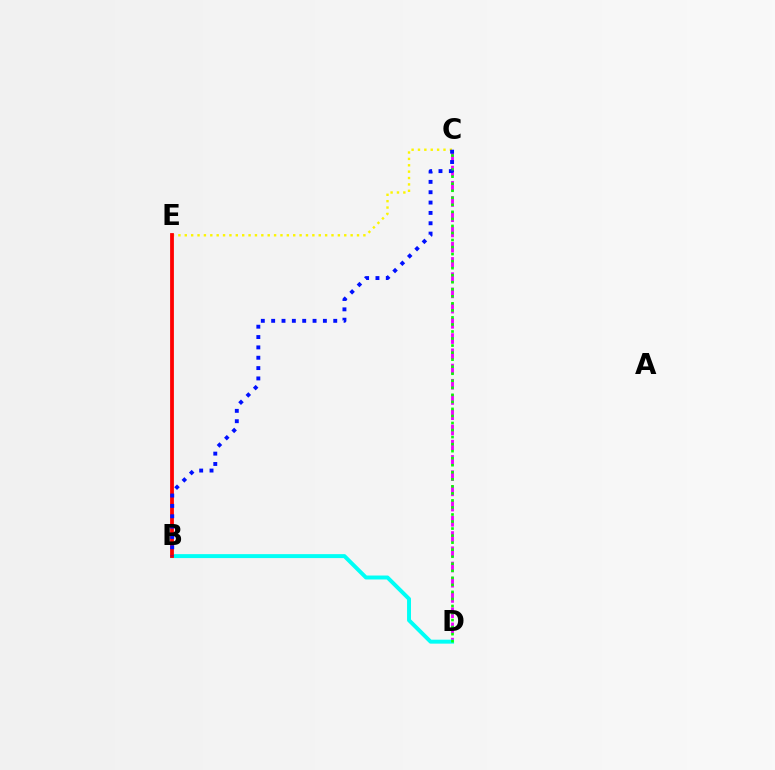{('C', 'E'): [{'color': '#fcf500', 'line_style': 'dotted', 'thickness': 1.73}], ('C', 'D'): [{'color': '#ee00ff', 'line_style': 'dashed', 'thickness': 2.07}, {'color': '#08ff00', 'line_style': 'dotted', 'thickness': 1.91}], ('B', 'D'): [{'color': '#00fff6', 'line_style': 'solid', 'thickness': 2.84}], ('B', 'E'): [{'color': '#ff0000', 'line_style': 'solid', 'thickness': 2.73}], ('B', 'C'): [{'color': '#0010ff', 'line_style': 'dotted', 'thickness': 2.81}]}